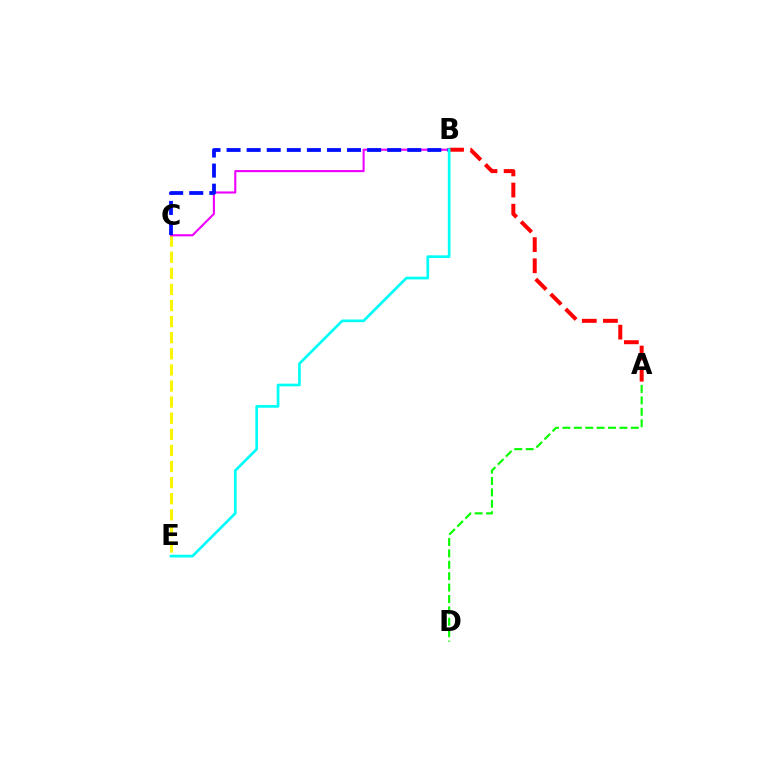{('C', 'E'): [{'color': '#fcf500', 'line_style': 'dashed', 'thickness': 2.19}], ('B', 'C'): [{'color': '#ee00ff', 'line_style': 'solid', 'thickness': 1.52}, {'color': '#0010ff', 'line_style': 'dashed', 'thickness': 2.73}], ('A', 'B'): [{'color': '#ff0000', 'line_style': 'dashed', 'thickness': 2.87}], ('B', 'E'): [{'color': '#00fff6', 'line_style': 'solid', 'thickness': 1.94}], ('A', 'D'): [{'color': '#08ff00', 'line_style': 'dashed', 'thickness': 1.55}]}